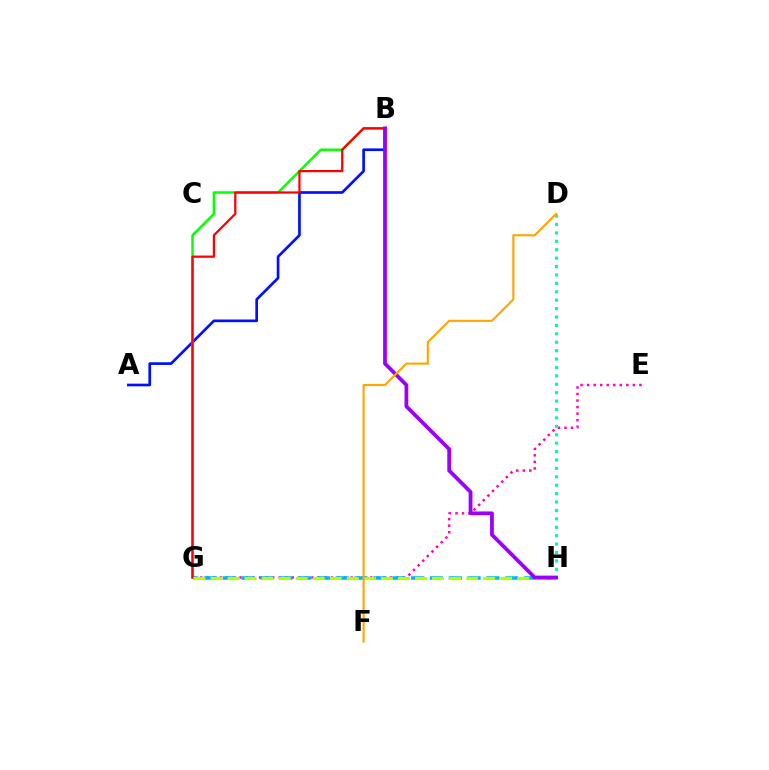{('A', 'B'): [{'color': '#0010ff', 'line_style': 'solid', 'thickness': 1.93}], ('B', 'G'): [{'color': '#08ff00', 'line_style': 'solid', 'thickness': 1.78}, {'color': '#ff0000', 'line_style': 'solid', 'thickness': 1.61}], ('E', 'G'): [{'color': '#ff00bd', 'line_style': 'dotted', 'thickness': 1.78}], ('G', 'H'): [{'color': '#00b5ff', 'line_style': 'dashed', 'thickness': 2.56}, {'color': '#b3ff00', 'line_style': 'dashed', 'thickness': 2.31}], ('D', 'H'): [{'color': '#00ff9d', 'line_style': 'dotted', 'thickness': 2.28}], ('B', 'H'): [{'color': '#9b00ff', 'line_style': 'solid', 'thickness': 2.71}], ('D', 'F'): [{'color': '#ffa500', 'line_style': 'solid', 'thickness': 1.52}]}